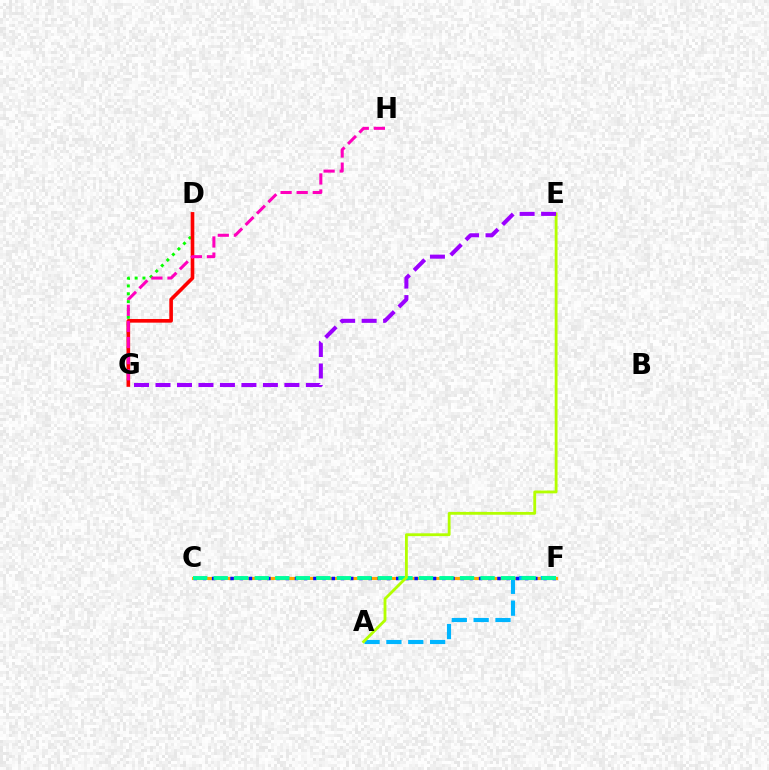{('C', 'F'): [{'color': '#ffa500', 'line_style': 'solid', 'thickness': 2.26}, {'color': '#0010ff', 'line_style': 'dotted', 'thickness': 2.5}, {'color': '#00ff9d', 'line_style': 'dashed', 'thickness': 2.79}], ('A', 'F'): [{'color': '#00b5ff', 'line_style': 'dashed', 'thickness': 2.97}], ('D', 'G'): [{'color': '#08ff00', 'line_style': 'dotted', 'thickness': 2.13}, {'color': '#ff0000', 'line_style': 'solid', 'thickness': 2.61}], ('G', 'H'): [{'color': '#ff00bd', 'line_style': 'dashed', 'thickness': 2.19}], ('A', 'E'): [{'color': '#b3ff00', 'line_style': 'solid', 'thickness': 2.03}], ('E', 'G'): [{'color': '#9b00ff', 'line_style': 'dashed', 'thickness': 2.92}]}